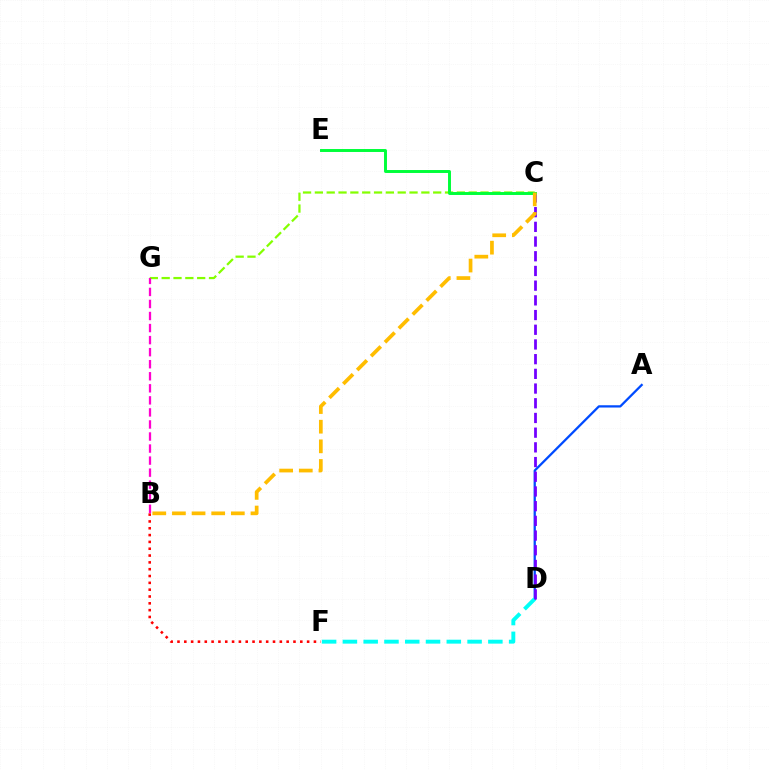{('A', 'D'): [{'color': '#004bff', 'line_style': 'solid', 'thickness': 1.64}], ('D', 'F'): [{'color': '#00fff6', 'line_style': 'dashed', 'thickness': 2.82}], ('C', 'D'): [{'color': '#7200ff', 'line_style': 'dashed', 'thickness': 2.0}], ('C', 'G'): [{'color': '#84ff00', 'line_style': 'dashed', 'thickness': 1.61}], ('C', 'E'): [{'color': '#00ff39', 'line_style': 'solid', 'thickness': 2.12}], ('B', 'F'): [{'color': '#ff0000', 'line_style': 'dotted', 'thickness': 1.85}], ('B', 'G'): [{'color': '#ff00cf', 'line_style': 'dashed', 'thickness': 1.64}], ('B', 'C'): [{'color': '#ffbd00', 'line_style': 'dashed', 'thickness': 2.67}]}